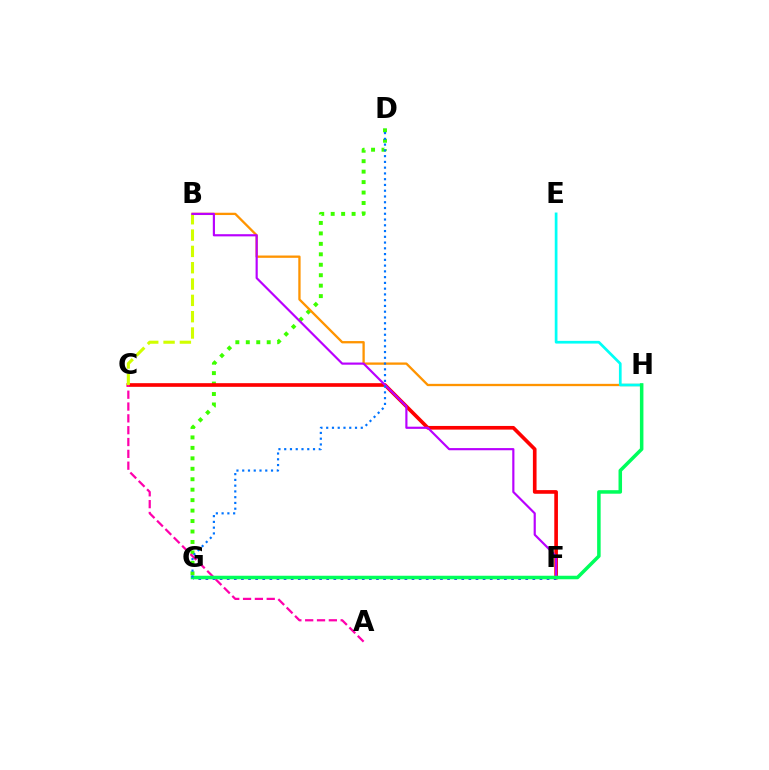{('D', 'G'): [{'color': '#3dff00', 'line_style': 'dotted', 'thickness': 2.84}, {'color': '#0074ff', 'line_style': 'dotted', 'thickness': 1.57}], ('C', 'F'): [{'color': '#ff0000', 'line_style': 'solid', 'thickness': 2.63}], ('B', 'C'): [{'color': '#d1ff00', 'line_style': 'dashed', 'thickness': 2.22}], ('B', 'H'): [{'color': '#ff9400', 'line_style': 'solid', 'thickness': 1.66}], ('A', 'C'): [{'color': '#ff00ac', 'line_style': 'dashed', 'thickness': 1.61}], ('B', 'F'): [{'color': '#b900ff', 'line_style': 'solid', 'thickness': 1.56}], ('E', 'H'): [{'color': '#00fff6', 'line_style': 'solid', 'thickness': 1.95}], ('F', 'G'): [{'color': '#2500ff', 'line_style': 'dotted', 'thickness': 1.93}], ('G', 'H'): [{'color': '#00ff5c', 'line_style': 'solid', 'thickness': 2.54}]}